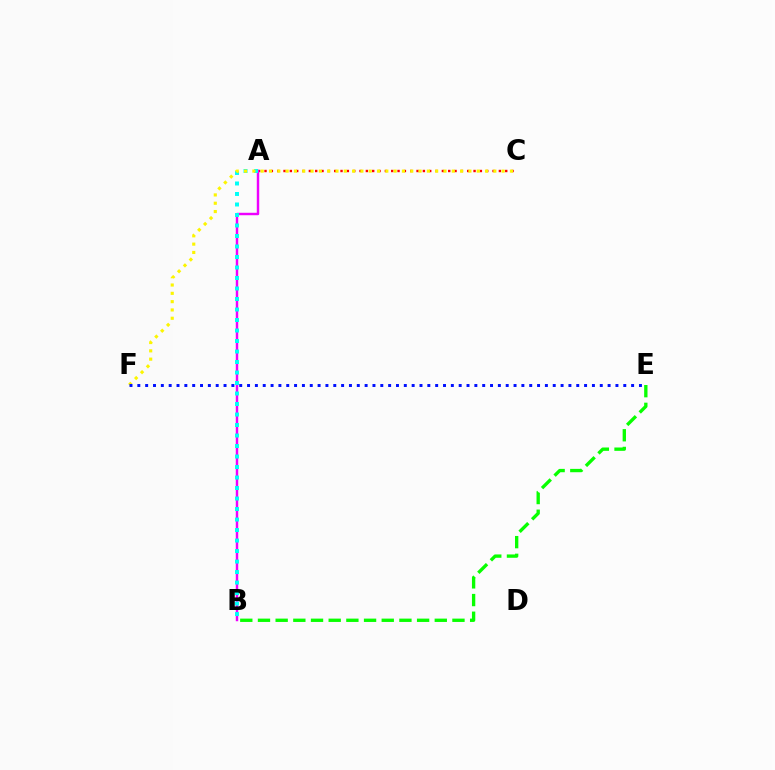{('A', 'C'): [{'color': '#ff0000', 'line_style': 'dotted', 'thickness': 1.72}], ('A', 'B'): [{'color': '#ee00ff', 'line_style': 'solid', 'thickness': 1.76}, {'color': '#00fff6', 'line_style': 'dotted', 'thickness': 2.85}], ('B', 'E'): [{'color': '#08ff00', 'line_style': 'dashed', 'thickness': 2.4}], ('C', 'F'): [{'color': '#fcf500', 'line_style': 'dotted', 'thickness': 2.26}], ('E', 'F'): [{'color': '#0010ff', 'line_style': 'dotted', 'thickness': 2.13}]}